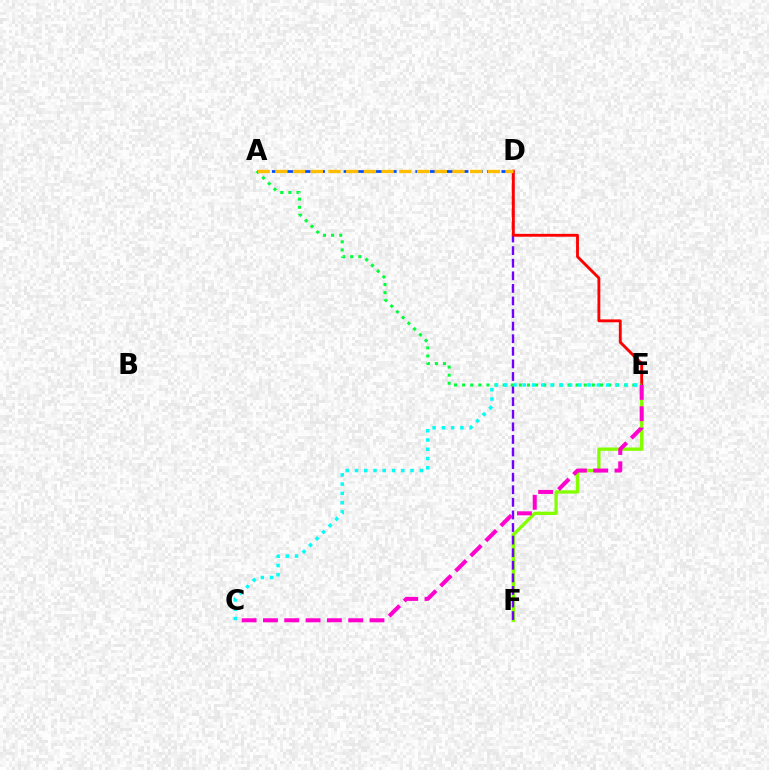{('E', 'F'): [{'color': '#84ff00', 'line_style': 'solid', 'thickness': 2.39}], ('D', 'F'): [{'color': '#7200ff', 'line_style': 'dashed', 'thickness': 1.71}], ('D', 'E'): [{'color': '#ff0000', 'line_style': 'solid', 'thickness': 2.06}], ('A', 'E'): [{'color': '#00ff39', 'line_style': 'dotted', 'thickness': 2.2}], ('C', 'E'): [{'color': '#00fff6', 'line_style': 'dotted', 'thickness': 2.52}, {'color': '#ff00cf', 'line_style': 'dashed', 'thickness': 2.89}], ('A', 'D'): [{'color': '#004bff', 'line_style': 'dashed', 'thickness': 1.95}, {'color': '#ffbd00', 'line_style': 'dashed', 'thickness': 2.41}]}